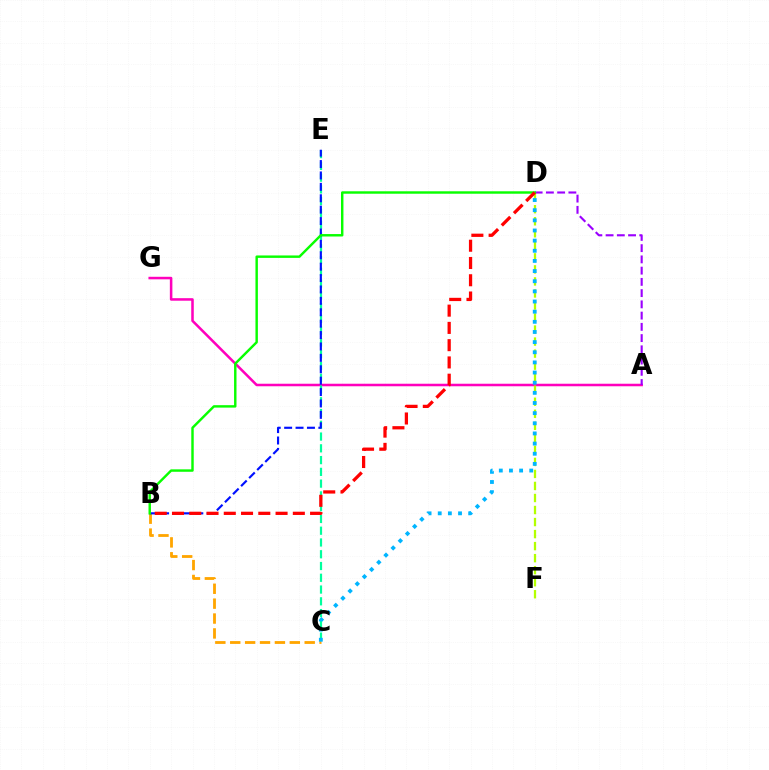{('A', 'G'): [{'color': '#ff00bd', 'line_style': 'solid', 'thickness': 1.82}], ('B', 'C'): [{'color': '#ffa500', 'line_style': 'dashed', 'thickness': 2.02}], ('C', 'E'): [{'color': '#00ff9d', 'line_style': 'dashed', 'thickness': 1.6}], ('D', 'F'): [{'color': '#b3ff00', 'line_style': 'dashed', 'thickness': 1.63}], ('B', 'E'): [{'color': '#0010ff', 'line_style': 'dashed', 'thickness': 1.55}], ('C', 'D'): [{'color': '#00b5ff', 'line_style': 'dotted', 'thickness': 2.76}], ('A', 'D'): [{'color': '#9b00ff', 'line_style': 'dashed', 'thickness': 1.53}], ('B', 'D'): [{'color': '#08ff00', 'line_style': 'solid', 'thickness': 1.75}, {'color': '#ff0000', 'line_style': 'dashed', 'thickness': 2.34}]}